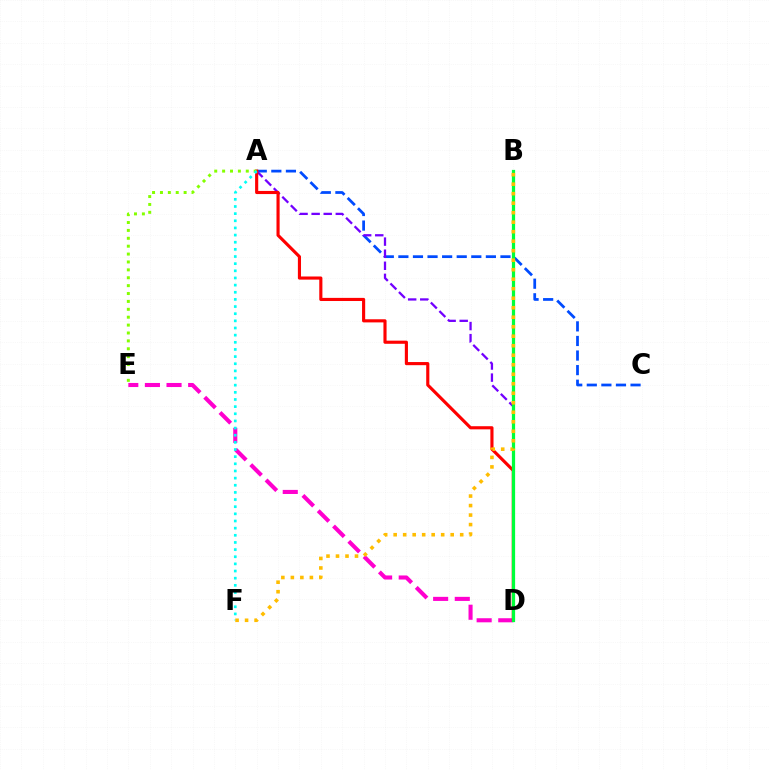{('A', 'C'): [{'color': '#004bff', 'line_style': 'dashed', 'thickness': 1.98}], ('A', 'D'): [{'color': '#7200ff', 'line_style': 'dashed', 'thickness': 1.64}, {'color': '#ff0000', 'line_style': 'solid', 'thickness': 2.25}], ('D', 'E'): [{'color': '#ff00cf', 'line_style': 'dashed', 'thickness': 2.94}], ('B', 'D'): [{'color': '#00ff39', 'line_style': 'solid', 'thickness': 2.33}], ('A', 'E'): [{'color': '#84ff00', 'line_style': 'dotted', 'thickness': 2.14}], ('A', 'F'): [{'color': '#00fff6', 'line_style': 'dotted', 'thickness': 1.94}], ('B', 'F'): [{'color': '#ffbd00', 'line_style': 'dotted', 'thickness': 2.58}]}